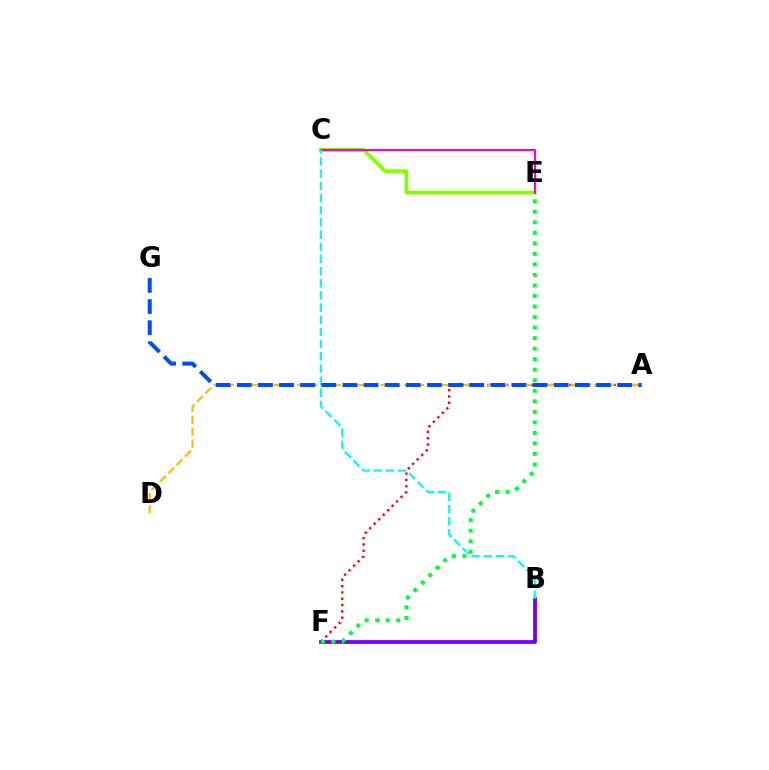{('A', 'F'): [{'color': '#ff0000', 'line_style': 'dotted', 'thickness': 1.72}], ('C', 'E'): [{'color': '#84ff00', 'line_style': 'solid', 'thickness': 2.69}, {'color': '#ff00cf', 'line_style': 'solid', 'thickness': 1.54}], ('A', 'D'): [{'color': '#ffbd00', 'line_style': 'dashed', 'thickness': 1.62}], ('B', 'F'): [{'color': '#7200ff', 'line_style': 'solid', 'thickness': 2.72}], ('E', 'F'): [{'color': '#00ff39', 'line_style': 'dotted', 'thickness': 2.86}], ('B', 'C'): [{'color': '#00fff6', 'line_style': 'dashed', 'thickness': 1.65}], ('A', 'G'): [{'color': '#004bff', 'line_style': 'dashed', 'thickness': 2.87}]}